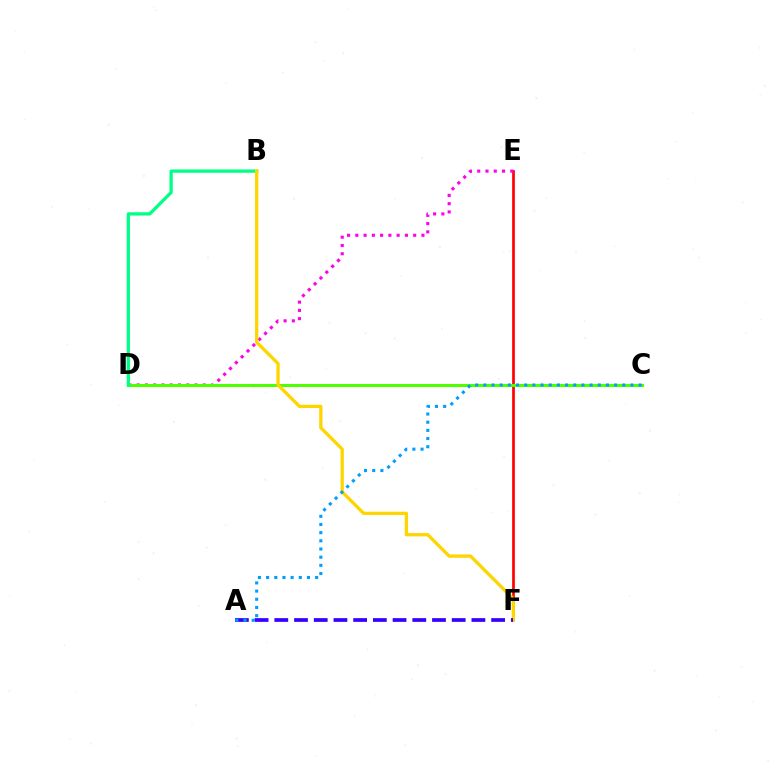{('E', 'F'): [{'color': '#ff0000', 'line_style': 'solid', 'thickness': 1.94}], ('D', 'E'): [{'color': '#ff00ed', 'line_style': 'dotted', 'thickness': 2.25}], ('C', 'D'): [{'color': '#4fff00', 'line_style': 'solid', 'thickness': 2.19}], ('B', 'D'): [{'color': '#00ff86', 'line_style': 'solid', 'thickness': 2.37}], ('B', 'F'): [{'color': '#ffd500', 'line_style': 'solid', 'thickness': 2.38}], ('A', 'F'): [{'color': '#3700ff', 'line_style': 'dashed', 'thickness': 2.68}], ('A', 'C'): [{'color': '#009eff', 'line_style': 'dotted', 'thickness': 2.22}]}